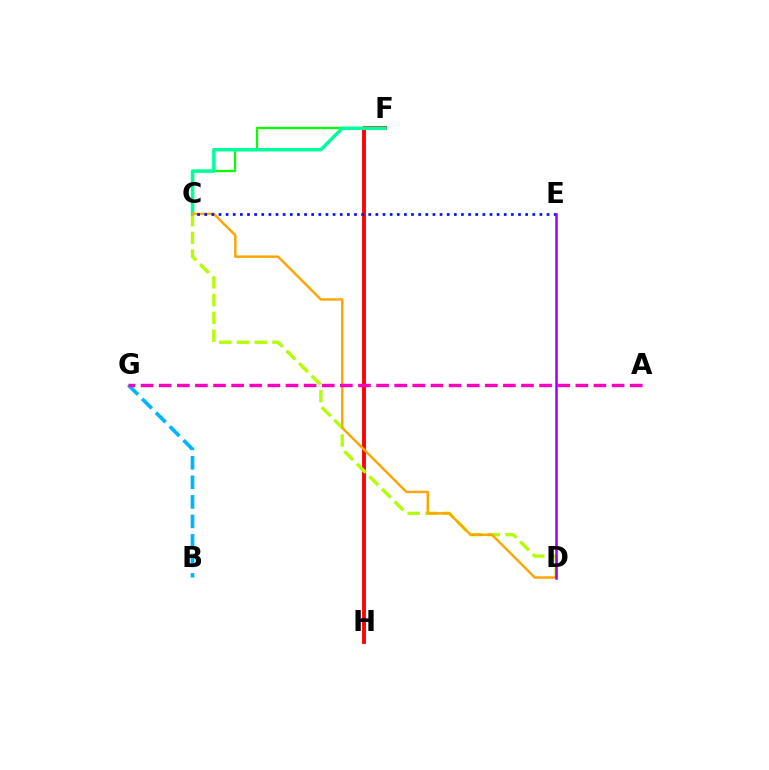{('F', 'H'): [{'color': '#ff0000', 'line_style': 'solid', 'thickness': 2.77}], ('C', 'D'): [{'color': '#b3ff00', 'line_style': 'dashed', 'thickness': 2.42}, {'color': '#ffa500', 'line_style': 'solid', 'thickness': 1.76}], ('B', 'G'): [{'color': '#00b5ff', 'line_style': 'dashed', 'thickness': 2.65}], ('C', 'F'): [{'color': '#08ff00', 'line_style': 'solid', 'thickness': 1.63}, {'color': '#00ff9d', 'line_style': 'solid', 'thickness': 2.49}], ('C', 'E'): [{'color': '#0010ff', 'line_style': 'dotted', 'thickness': 1.94}], ('D', 'E'): [{'color': '#9b00ff', 'line_style': 'solid', 'thickness': 1.8}], ('A', 'G'): [{'color': '#ff00bd', 'line_style': 'dashed', 'thickness': 2.46}]}